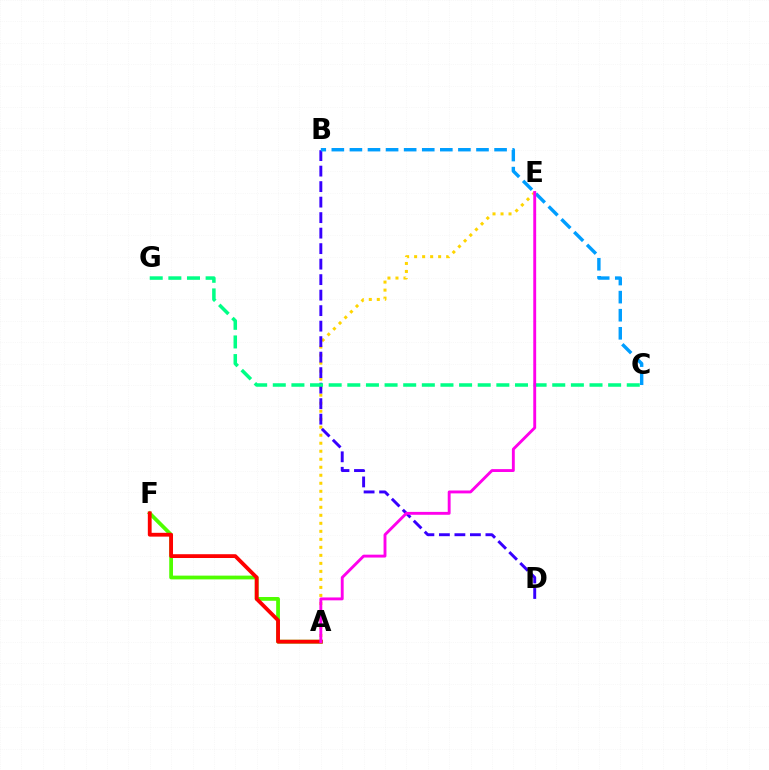{('A', 'F'): [{'color': '#4fff00', 'line_style': 'solid', 'thickness': 2.71}, {'color': '#ff0000', 'line_style': 'solid', 'thickness': 2.74}], ('A', 'E'): [{'color': '#ffd500', 'line_style': 'dotted', 'thickness': 2.18}, {'color': '#ff00ed', 'line_style': 'solid', 'thickness': 2.08}], ('B', 'D'): [{'color': '#3700ff', 'line_style': 'dashed', 'thickness': 2.11}], ('C', 'G'): [{'color': '#00ff86', 'line_style': 'dashed', 'thickness': 2.53}], ('B', 'C'): [{'color': '#009eff', 'line_style': 'dashed', 'thickness': 2.46}]}